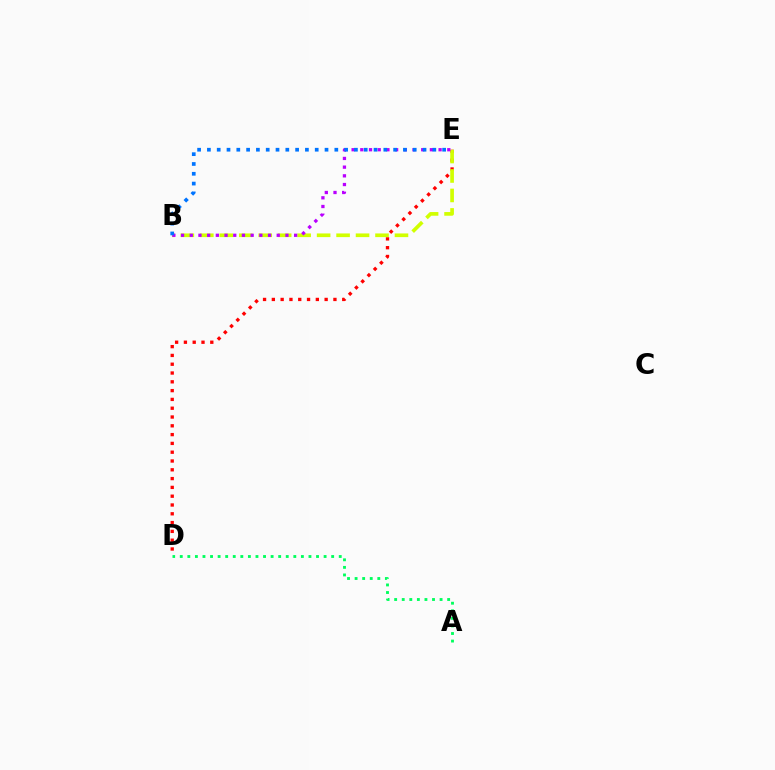{('D', 'E'): [{'color': '#ff0000', 'line_style': 'dotted', 'thickness': 2.39}], ('B', 'E'): [{'color': '#d1ff00', 'line_style': 'dashed', 'thickness': 2.64}, {'color': '#b900ff', 'line_style': 'dotted', 'thickness': 2.36}, {'color': '#0074ff', 'line_style': 'dotted', 'thickness': 2.66}], ('A', 'D'): [{'color': '#00ff5c', 'line_style': 'dotted', 'thickness': 2.06}]}